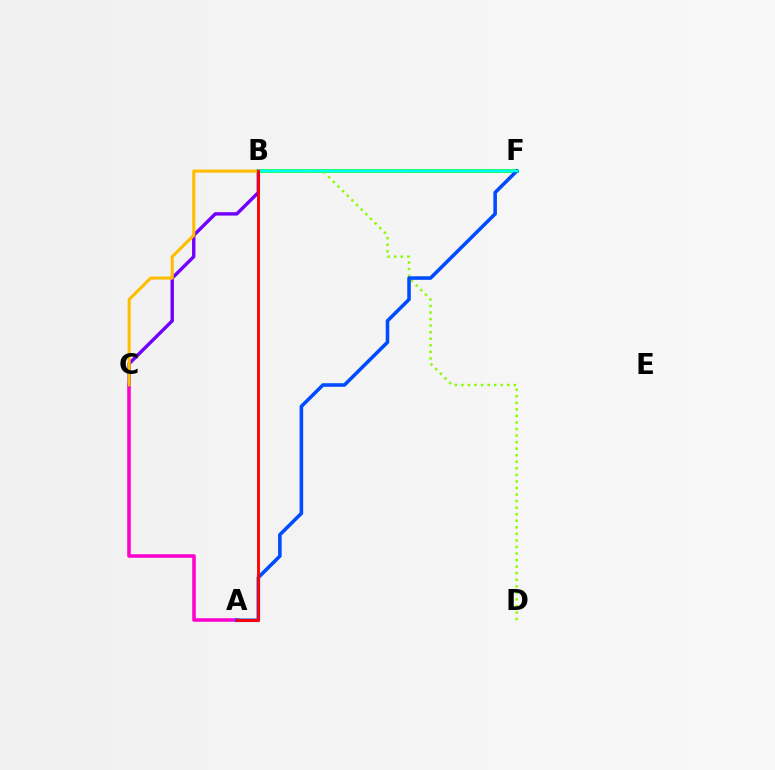{('B', 'F'): [{'color': '#00ff39', 'line_style': 'solid', 'thickness': 2.68}, {'color': '#00fff6', 'line_style': 'solid', 'thickness': 1.76}], ('B', 'D'): [{'color': '#84ff00', 'line_style': 'dotted', 'thickness': 1.78}], ('A', 'C'): [{'color': '#ff00cf', 'line_style': 'solid', 'thickness': 2.55}], ('B', 'C'): [{'color': '#7200ff', 'line_style': 'solid', 'thickness': 2.45}, {'color': '#ffbd00', 'line_style': 'solid', 'thickness': 2.21}], ('A', 'F'): [{'color': '#004bff', 'line_style': 'solid', 'thickness': 2.57}], ('A', 'B'): [{'color': '#ff0000', 'line_style': 'solid', 'thickness': 2.06}]}